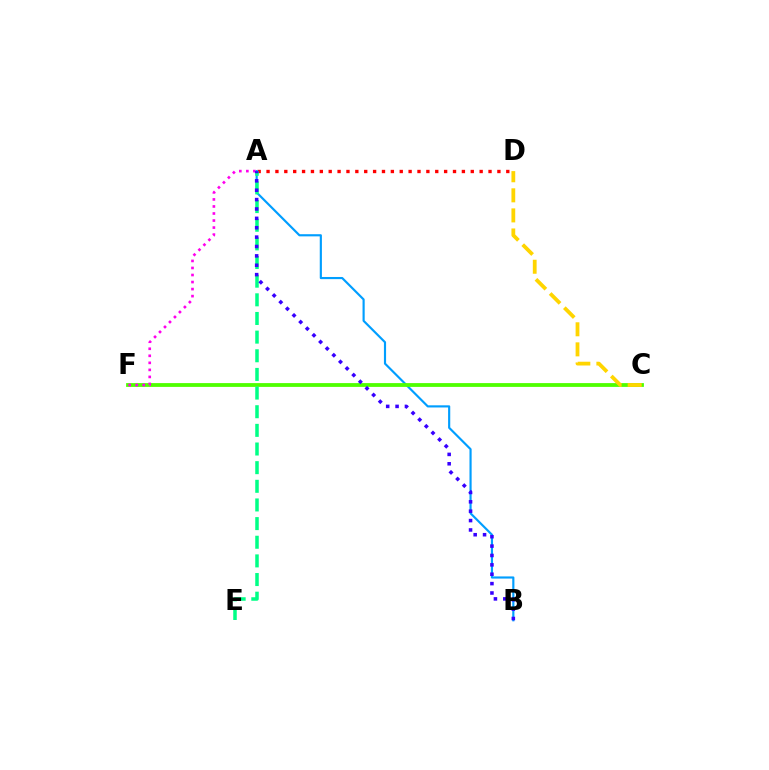{('A', 'D'): [{'color': '#ff0000', 'line_style': 'dotted', 'thickness': 2.41}], ('A', 'B'): [{'color': '#009eff', 'line_style': 'solid', 'thickness': 1.55}, {'color': '#3700ff', 'line_style': 'dotted', 'thickness': 2.55}], ('C', 'F'): [{'color': '#4fff00', 'line_style': 'solid', 'thickness': 2.73}], ('C', 'D'): [{'color': '#ffd500', 'line_style': 'dashed', 'thickness': 2.73}], ('A', 'F'): [{'color': '#ff00ed', 'line_style': 'dotted', 'thickness': 1.91}], ('A', 'E'): [{'color': '#00ff86', 'line_style': 'dashed', 'thickness': 2.53}]}